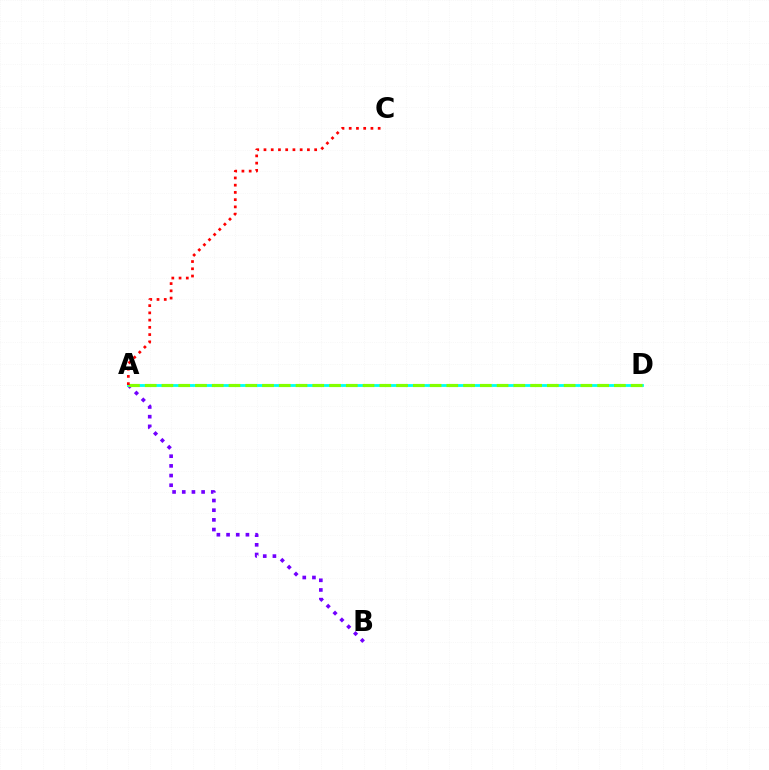{('A', 'B'): [{'color': '#7200ff', 'line_style': 'dotted', 'thickness': 2.63}], ('A', 'D'): [{'color': '#00fff6', 'line_style': 'solid', 'thickness': 2.03}, {'color': '#84ff00', 'line_style': 'dashed', 'thickness': 2.28}], ('A', 'C'): [{'color': '#ff0000', 'line_style': 'dotted', 'thickness': 1.97}]}